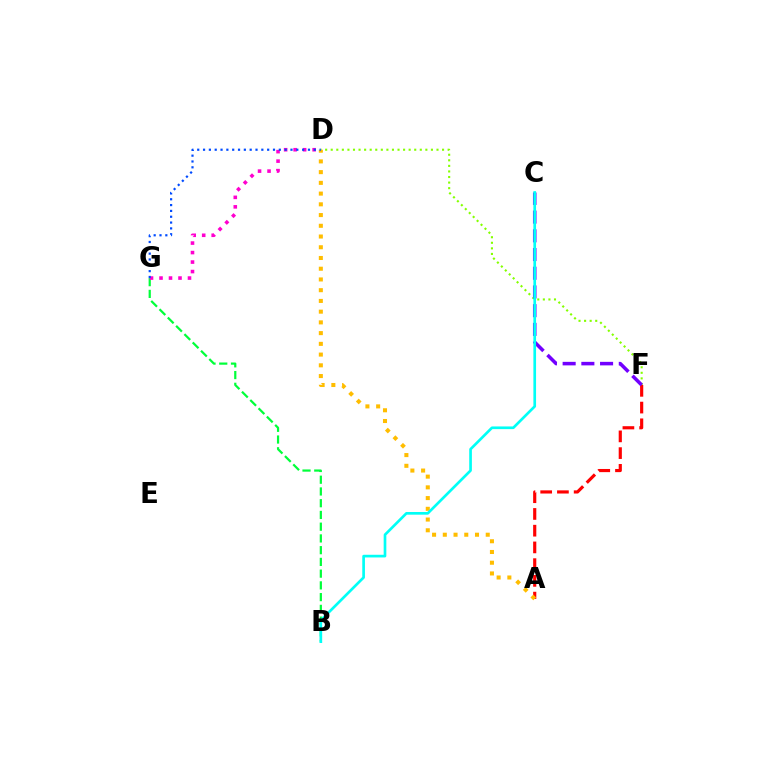{('A', 'F'): [{'color': '#ff0000', 'line_style': 'dashed', 'thickness': 2.27}], ('B', 'G'): [{'color': '#00ff39', 'line_style': 'dashed', 'thickness': 1.59}], ('D', 'F'): [{'color': '#84ff00', 'line_style': 'dotted', 'thickness': 1.51}], ('C', 'F'): [{'color': '#7200ff', 'line_style': 'dashed', 'thickness': 2.54}], ('D', 'G'): [{'color': '#ff00cf', 'line_style': 'dotted', 'thickness': 2.58}, {'color': '#004bff', 'line_style': 'dotted', 'thickness': 1.58}], ('A', 'D'): [{'color': '#ffbd00', 'line_style': 'dotted', 'thickness': 2.92}], ('B', 'C'): [{'color': '#00fff6', 'line_style': 'solid', 'thickness': 1.92}]}